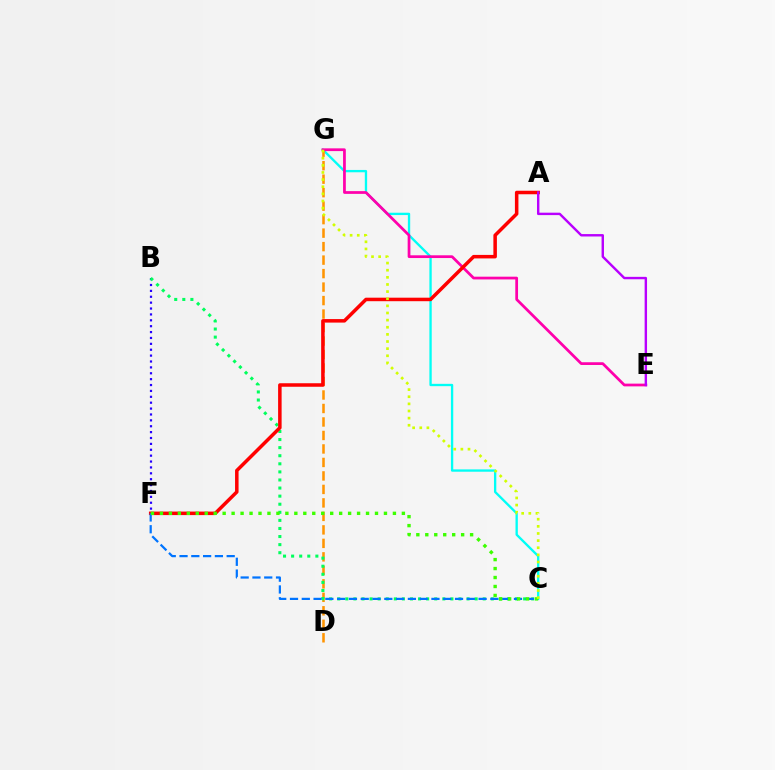{('C', 'G'): [{'color': '#00fff6', 'line_style': 'solid', 'thickness': 1.68}, {'color': '#d1ff00', 'line_style': 'dotted', 'thickness': 1.94}], ('B', 'F'): [{'color': '#2500ff', 'line_style': 'dotted', 'thickness': 1.6}], ('D', 'G'): [{'color': '#ff9400', 'line_style': 'dashed', 'thickness': 1.83}], ('B', 'C'): [{'color': '#00ff5c', 'line_style': 'dotted', 'thickness': 2.2}], ('E', 'G'): [{'color': '#ff00ac', 'line_style': 'solid', 'thickness': 1.98}], ('A', 'F'): [{'color': '#ff0000', 'line_style': 'solid', 'thickness': 2.53}], ('A', 'E'): [{'color': '#b900ff', 'line_style': 'solid', 'thickness': 1.74}], ('C', 'F'): [{'color': '#0074ff', 'line_style': 'dashed', 'thickness': 1.6}, {'color': '#3dff00', 'line_style': 'dotted', 'thickness': 2.43}]}